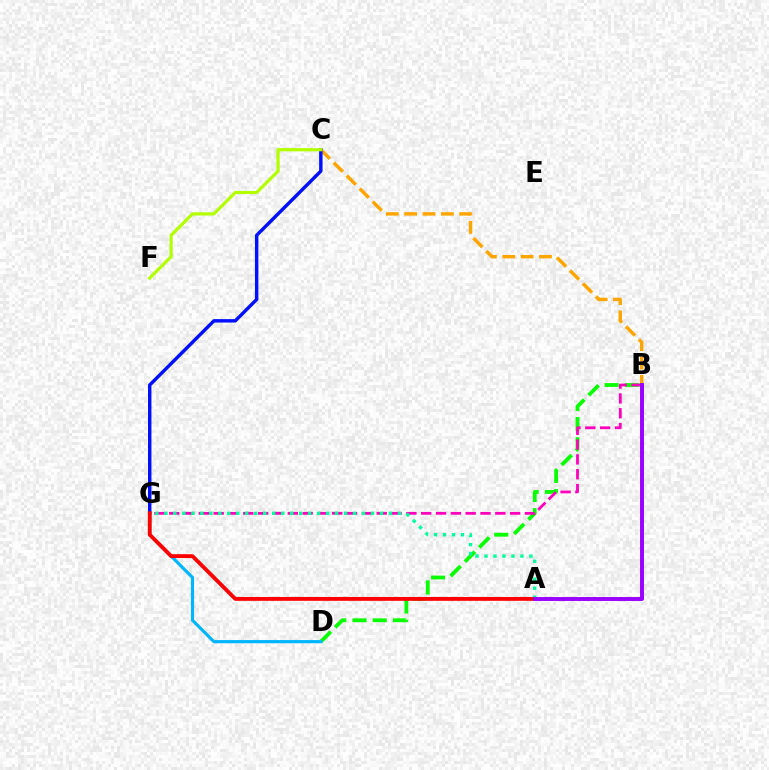{('B', 'D'): [{'color': '#08ff00', 'line_style': 'dashed', 'thickness': 2.75}], ('B', 'G'): [{'color': '#ff00bd', 'line_style': 'dashed', 'thickness': 2.01}], ('B', 'C'): [{'color': '#ffa500', 'line_style': 'dashed', 'thickness': 2.49}], ('C', 'G'): [{'color': '#0010ff', 'line_style': 'solid', 'thickness': 2.47}], ('D', 'G'): [{'color': '#00b5ff', 'line_style': 'solid', 'thickness': 2.28}], ('A', 'G'): [{'color': '#ff0000', 'line_style': 'solid', 'thickness': 2.78}, {'color': '#00ff9d', 'line_style': 'dotted', 'thickness': 2.44}], ('C', 'F'): [{'color': '#b3ff00', 'line_style': 'solid', 'thickness': 2.31}], ('A', 'B'): [{'color': '#9b00ff', 'line_style': 'solid', 'thickness': 2.83}]}